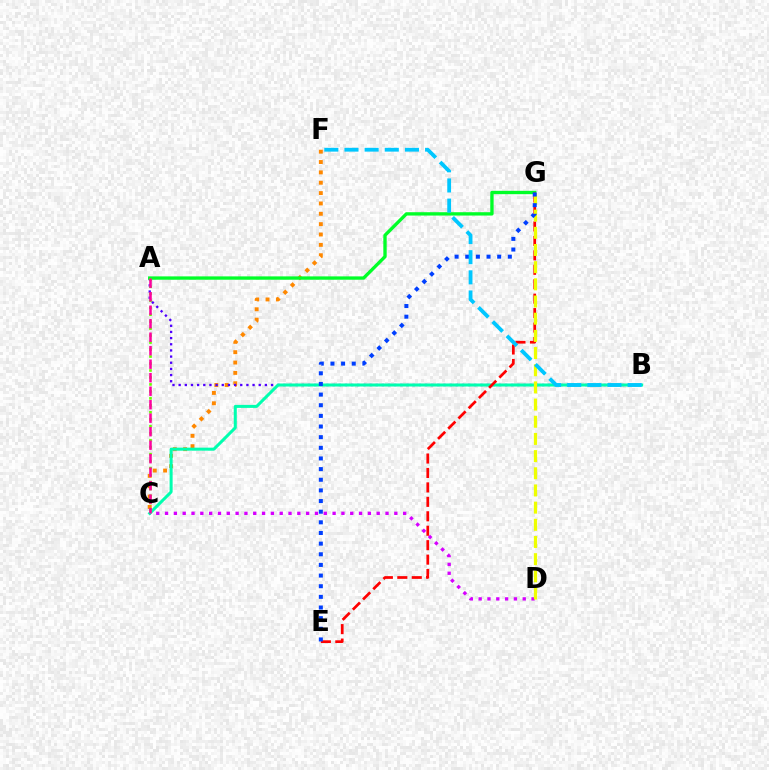{('C', 'F'): [{'color': '#ff8800', 'line_style': 'dotted', 'thickness': 2.81}], ('C', 'D'): [{'color': '#d600ff', 'line_style': 'dotted', 'thickness': 2.4}], ('A', 'B'): [{'color': '#4f00ff', 'line_style': 'dotted', 'thickness': 1.67}], ('B', 'C'): [{'color': '#00ffaf', 'line_style': 'solid', 'thickness': 2.18}], ('A', 'G'): [{'color': '#00ff27', 'line_style': 'solid', 'thickness': 2.4}], ('A', 'C'): [{'color': '#66ff00', 'line_style': 'dotted', 'thickness': 1.89}, {'color': '#ff00a0', 'line_style': 'dashed', 'thickness': 1.83}], ('E', 'G'): [{'color': '#ff0000', 'line_style': 'dashed', 'thickness': 1.96}, {'color': '#003fff', 'line_style': 'dotted', 'thickness': 2.89}], ('D', 'G'): [{'color': '#eeff00', 'line_style': 'dashed', 'thickness': 2.33}], ('B', 'F'): [{'color': '#00c7ff', 'line_style': 'dashed', 'thickness': 2.74}]}